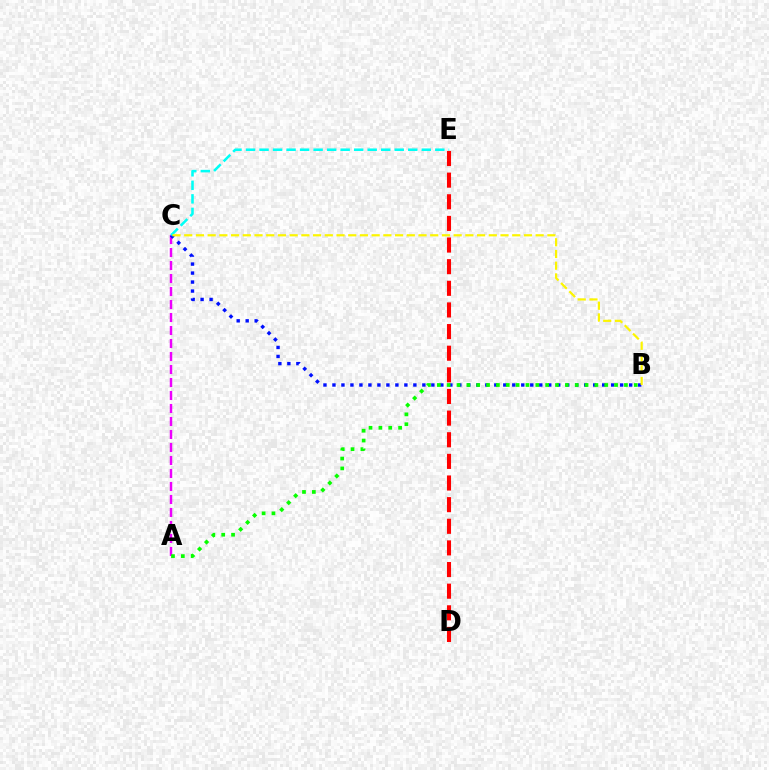{('A', 'C'): [{'color': '#ee00ff', 'line_style': 'dashed', 'thickness': 1.77}], ('D', 'E'): [{'color': '#ff0000', 'line_style': 'dashed', 'thickness': 2.94}], ('B', 'C'): [{'color': '#0010ff', 'line_style': 'dotted', 'thickness': 2.44}, {'color': '#fcf500', 'line_style': 'dashed', 'thickness': 1.59}], ('C', 'E'): [{'color': '#00fff6', 'line_style': 'dashed', 'thickness': 1.84}], ('A', 'B'): [{'color': '#08ff00', 'line_style': 'dotted', 'thickness': 2.68}]}